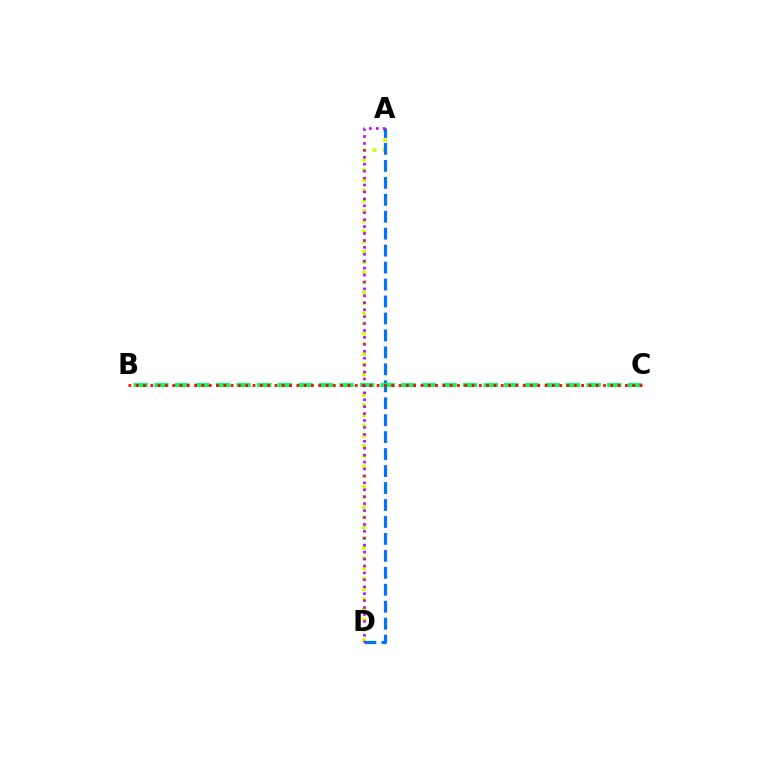{('A', 'D'): [{'color': '#d1ff00', 'line_style': 'dotted', 'thickness': 2.77}, {'color': '#0074ff', 'line_style': 'dashed', 'thickness': 2.3}, {'color': '#b900ff', 'line_style': 'dotted', 'thickness': 1.88}], ('B', 'C'): [{'color': '#00ff5c', 'line_style': 'dashed', 'thickness': 2.8}, {'color': '#ff0000', 'line_style': 'dotted', 'thickness': 1.98}]}